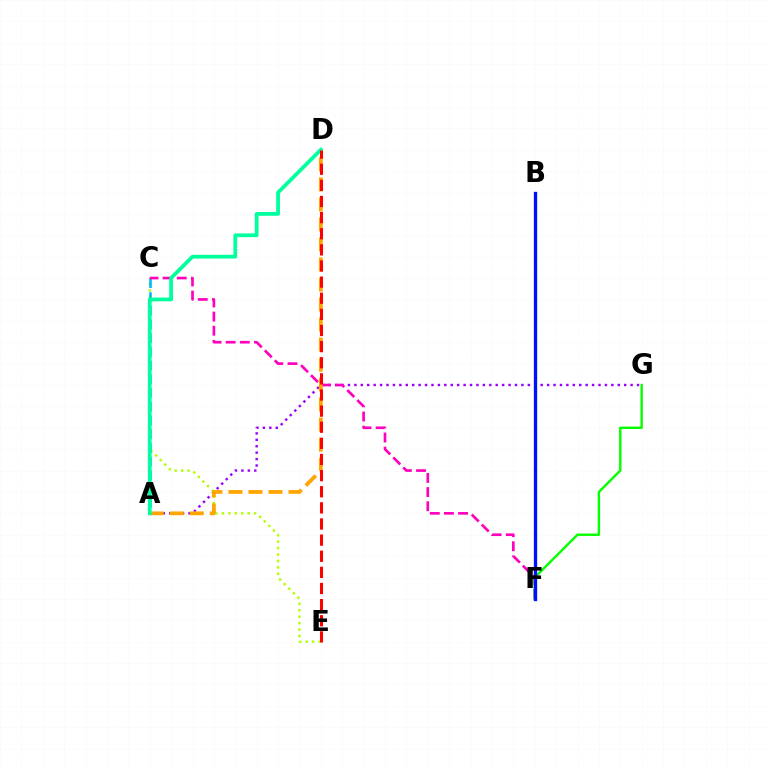{('C', 'E'): [{'color': '#b3ff00', 'line_style': 'dotted', 'thickness': 1.75}], ('A', 'C'): [{'color': '#00b5ff', 'line_style': 'dashed', 'thickness': 1.86}], ('A', 'G'): [{'color': '#9b00ff', 'line_style': 'dotted', 'thickness': 1.75}], ('C', 'F'): [{'color': '#ff00bd', 'line_style': 'dashed', 'thickness': 1.92}], ('A', 'D'): [{'color': '#ffa500', 'line_style': 'dashed', 'thickness': 2.72}, {'color': '#00ff9d', 'line_style': 'solid', 'thickness': 2.72}], ('F', 'G'): [{'color': '#08ff00', 'line_style': 'solid', 'thickness': 1.74}], ('B', 'F'): [{'color': '#0010ff', 'line_style': 'solid', 'thickness': 2.39}], ('D', 'E'): [{'color': '#ff0000', 'line_style': 'dashed', 'thickness': 2.19}]}